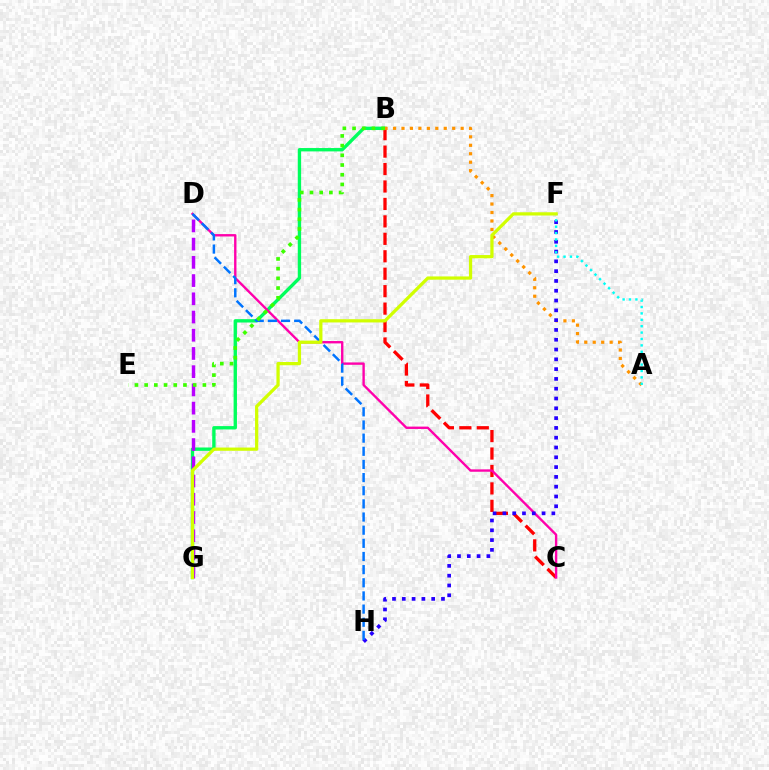{('B', 'G'): [{'color': '#00ff5c', 'line_style': 'solid', 'thickness': 2.42}], ('B', 'C'): [{'color': '#ff0000', 'line_style': 'dashed', 'thickness': 2.37}], ('A', 'B'): [{'color': '#ff9400', 'line_style': 'dotted', 'thickness': 2.3}], ('C', 'D'): [{'color': '#ff00ac', 'line_style': 'solid', 'thickness': 1.71}], ('F', 'H'): [{'color': '#2500ff', 'line_style': 'dotted', 'thickness': 2.66}], ('D', 'H'): [{'color': '#0074ff', 'line_style': 'dashed', 'thickness': 1.79}], ('A', 'F'): [{'color': '#00fff6', 'line_style': 'dotted', 'thickness': 1.74}], ('D', 'G'): [{'color': '#b900ff', 'line_style': 'dashed', 'thickness': 2.48}], ('B', 'E'): [{'color': '#3dff00', 'line_style': 'dotted', 'thickness': 2.64}], ('F', 'G'): [{'color': '#d1ff00', 'line_style': 'solid', 'thickness': 2.34}]}